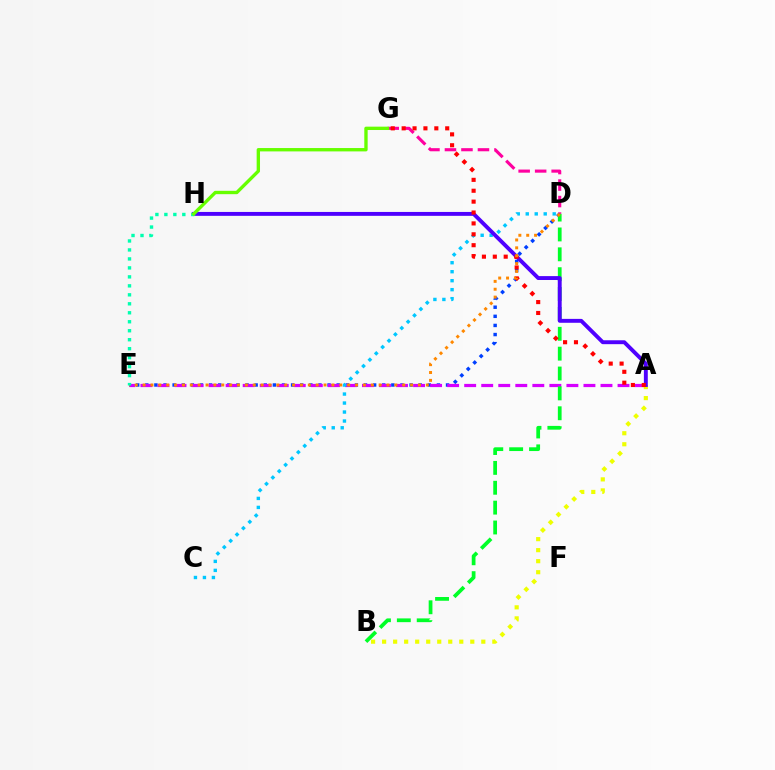{('D', 'G'): [{'color': '#ff00a0', 'line_style': 'dashed', 'thickness': 2.24}], ('D', 'E'): [{'color': '#003fff', 'line_style': 'dotted', 'thickness': 2.48}, {'color': '#ff8800', 'line_style': 'dotted', 'thickness': 2.14}], ('A', 'E'): [{'color': '#d600ff', 'line_style': 'dashed', 'thickness': 2.31}], ('B', 'D'): [{'color': '#00ff27', 'line_style': 'dashed', 'thickness': 2.7}], ('A', 'B'): [{'color': '#eeff00', 'line_style': 'dotted', 'thickness': 2.99}], ('C', 'D'): [{'color': '#00c7ff', 'line_style': 'dotted', 'thickness': 2.44}], ('A', 'H'): [{'color': '#4f00ff', 'line_style': 'solid', 'thickness': 2.81}], ('A', 'G'): [{'color': '#ff0000', 'line_style': 'dotted', 'thickness': 2.96}], ('E', 'H'): [{'color': '#00ffaf', 'line_style': 'dotted', 'thickness': 2.44}], ('G', 'H'): [{'color': '#66ff00', 'line_style': 'solid', 'thickness': 2.41}]}